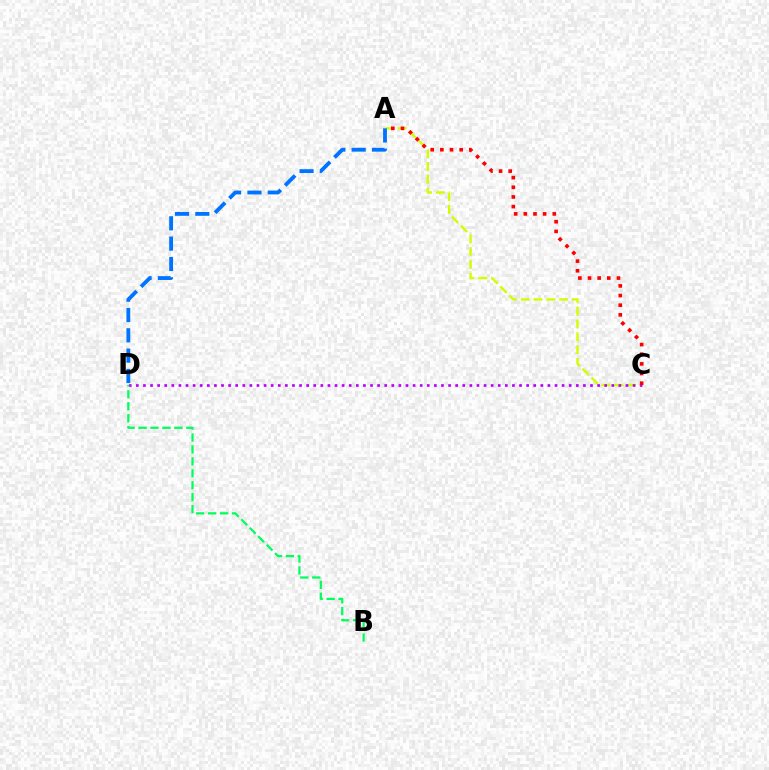{('A', 'C'): [{'color': '#d1ff00', 'line_style': 'dashed', 'thickness': 1.74}, {'color': '#ff0000', 'line_style': 'dotted', 'thickness': 2.62}], ('C', 'D'): [{'color': '#b900ff', 'line_style': 'dotted', 'thickness': 1.93}], ('A', 'D'): [{'color': '#0074ff', 'line_style': 'dashed', 'thickness': 2.76}], ('B', 'D'): [{'color': '#00ff5c', 'line_style': 'dashed', 'thickness': 1.62}]}